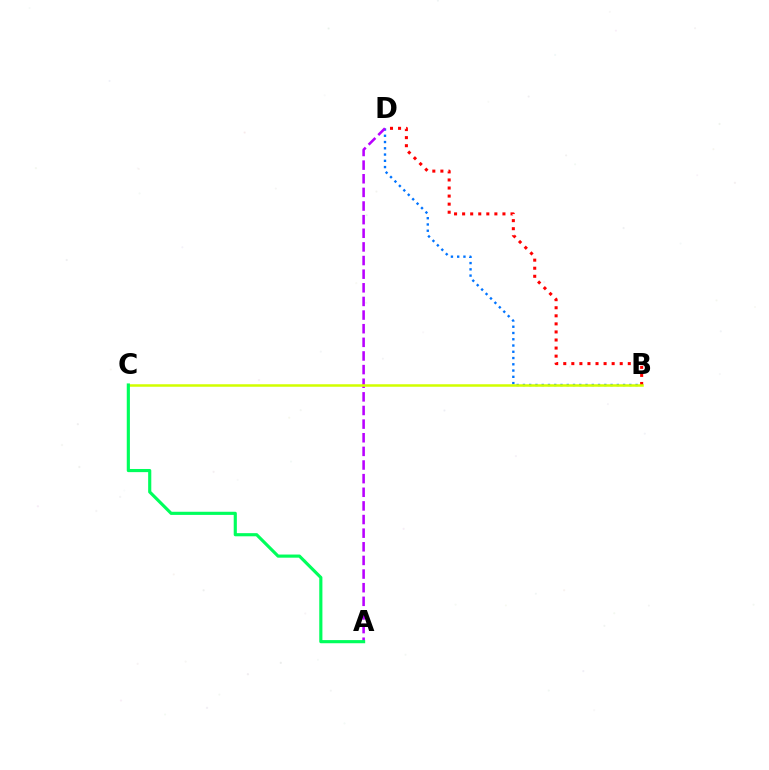{('B', 'D'): [{'color': '#0074ff', 'line_style': 'dotted', 'thickness': 1.7}, {'color': '#ff0000', 'line_style': 'dotted', 'thickness': 2.19}], ('A', 'D'): [{'color': '#b900ff', 'line_style': 'dashed', 'thickness': 1.85}], ('B', 'C'): [{'color': '#d1ff00', 'line_style': 'solid', 'thickness': 1.81}], ('A', 'C'): [{'color': '#00ff5c', 'line_style': 'solid', 'thickness': 2.26}]}